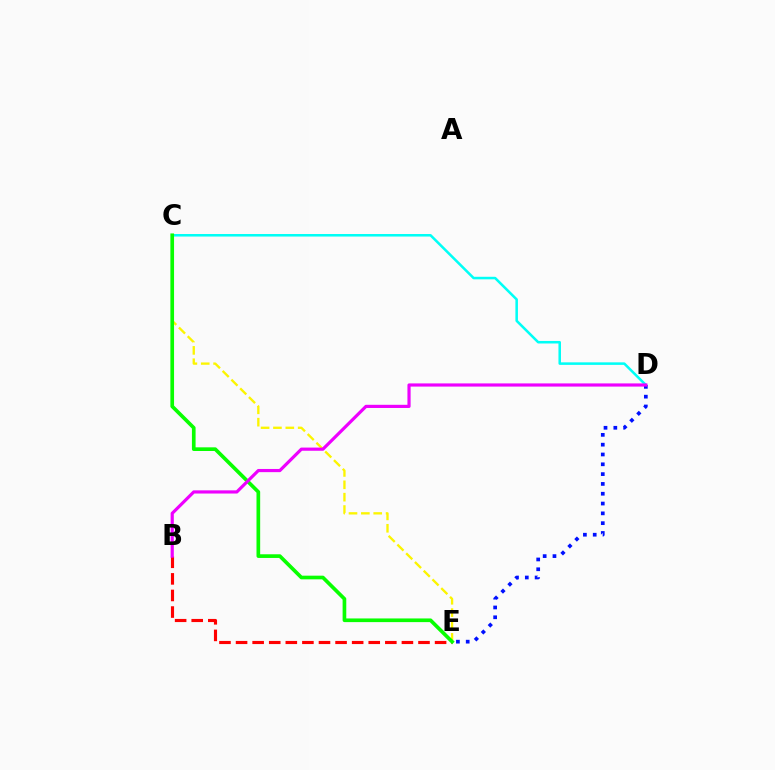{('C', 'E'): [{'color': '#fcf500', 'line_style': 'dashed', 'thickness': 1.68}, {'color': '#08ff00', 'line_style': 'solid', 'thickness': 2.64}], ('B', 'E'): [{'color': '#ff0000', 'line_style': 'dashed', 'thickness': 2.25}], ('C', 'D'): [{'color': '#00fff6', 'line_style': 'solid', 'thickness': 1.82}], ('D', 'E'): [{'color': '#0010ff', 'line_style': 'dotted', 'thickness': 2.67}], ('B', 'D'): [{'color': '#ee00ff', 'line_style': 'solid', 'thickness': 2.29}]}